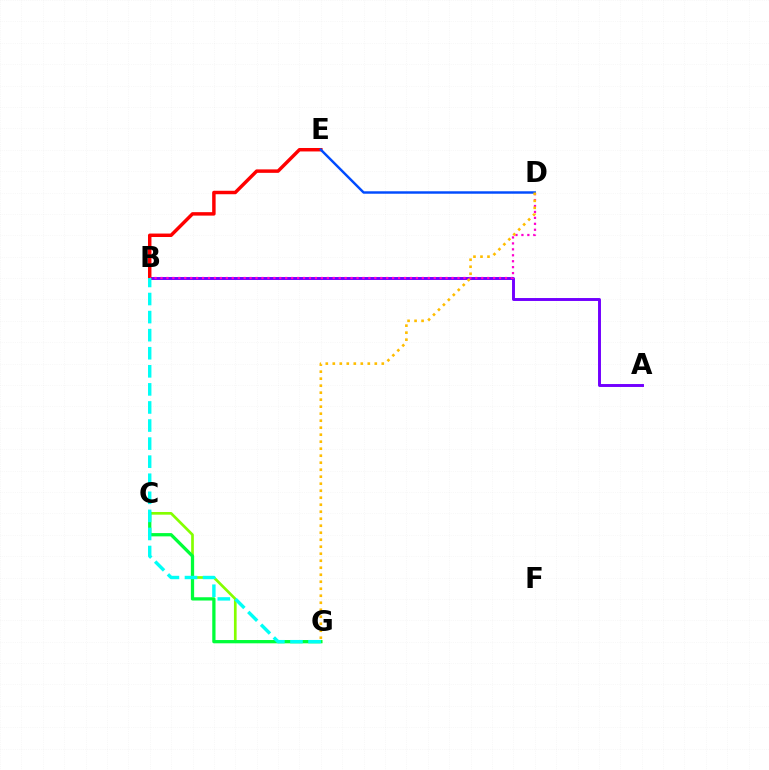{('C', 'G'): [{'color': '#84ff00', 'line_style': 'solid', 'thickness': 1.94}, {'color': '#00ff39', 'line_style': 'solid', 'thickness': 2.36}], ('A', 'B'): [{'color': '#7200ff', 'line_style': 'solid', 'thickness': 2.11}], ('B', 'E'): [{'color': '#ff0000', 'line_style': 'solid', 'thickness': 2.49}], ('B', 'D'): [{'color': '#ff00cf', 'line_style': 'dotted', 'thickness': 1.61}], ('D', 'E'): [{'color': '#004bff', 'line_style': 'solid', 'thickness': 1.76}], ('B', 'G'): [{'color': '#00fff6', 'line_style': 'dashed', 'thickness': 2.45}], ('D', 'G'): [{'color': '#ffbd00', 'line_style': 'dotted', 'thickness': 1.9}]}